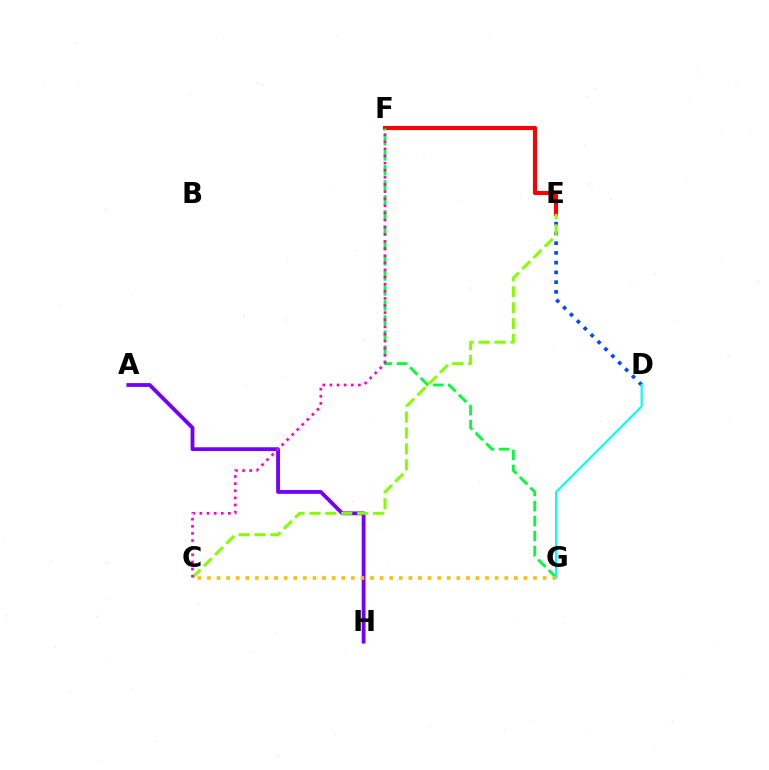{('A', 'H'): [{'color': '#7200ff', 'line_style': 'solid', 'thickness': 2.74}], ('D', 'E'): [{'color': '#004bff', 'line_style': 'dotted', 'thickness': 2.65}], ('E', 'F'): [{'color': '#ff0000', 'line_style': 'solid', 'thickness': 2.97}], ('C', 'E'): [{'color': '#84ff00', 'line_style': 'dashed', 'thickness': 2.16}], ('F', 'G'): [{'color': '#00ff39', 'line_style': 'dashed', 'thickness': 2.04}], ('D', 'G'): [{'color': '#00fff6', 'line_style': 'solid', 'thickness': 1.54}], ('C', 'G'): [{'color': '#ffbd00', 'line_style': 'dotted', 'thickness': 2.61}], ('C', 'F'): [{'color': '#ff00cf', 'line_style': 'dotted', 'thickness': 1.93}]}